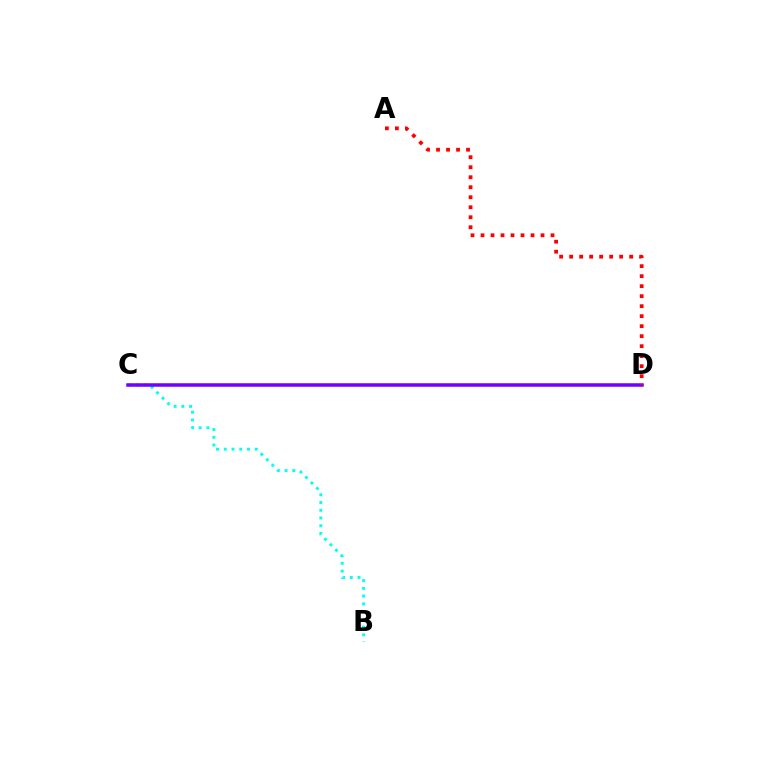{('B', 'C'): [{'color': '#00fff6', 'line_style': 'dotted', 'thickness': 2.1}], ('C', 'D'): [{'color': '#84ff00', 'line_style': 'dotted', 'thickness': 1.53}, {'color': '#7200ff', 'line_style': 'solid', 'thickness': 2.52}], ('A', 'D'): [{'color': '#ff0000', 'line_style': 'dotted', 'thickness': 2.72}]}